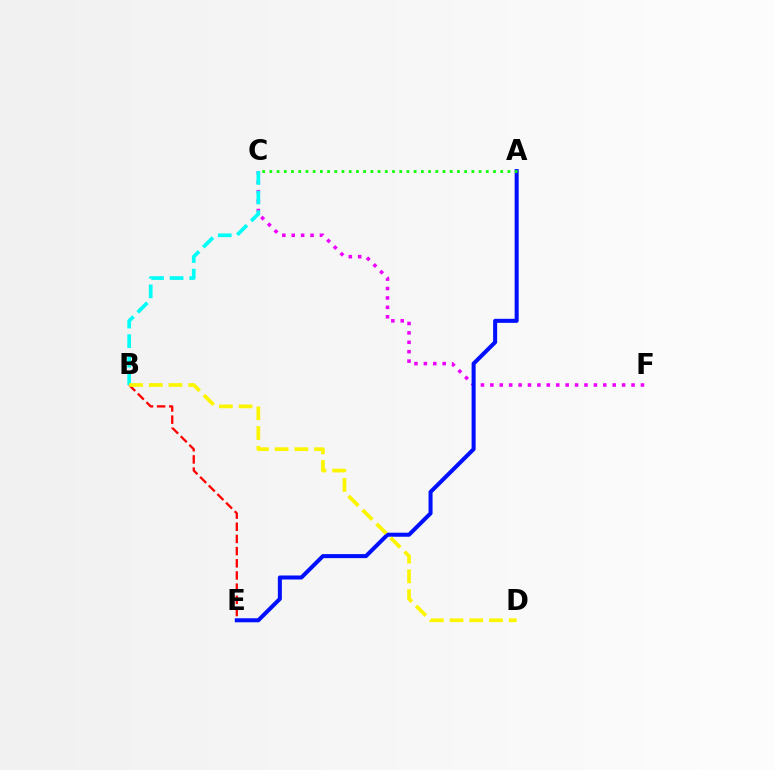{('C', 'F'): [{'color': '#ee00ff', 'line_style': 'dotted', 'thickness': 2.56}], ('B', 'C'): [{'color': '#00fff6', 'line_style': 'dashed', 'thickness': 2.66}], ('B', 'E'): [{'color': '#ff0000', 'line_style': 'dashed', 'thickness': 1.65}], ('A', 'E'): [{'color': '#0010ff', 'line_style': 'solid', 'thickness': 2.9}], ('B', 'D'): [{'color': '#fcf500', 'line_style': 'dashed', 'thickness': 2.68}], ('A', 'C'): [{'color': '#08ff00', 'line_style': 'dotted', 'thickness': 1.96}]}